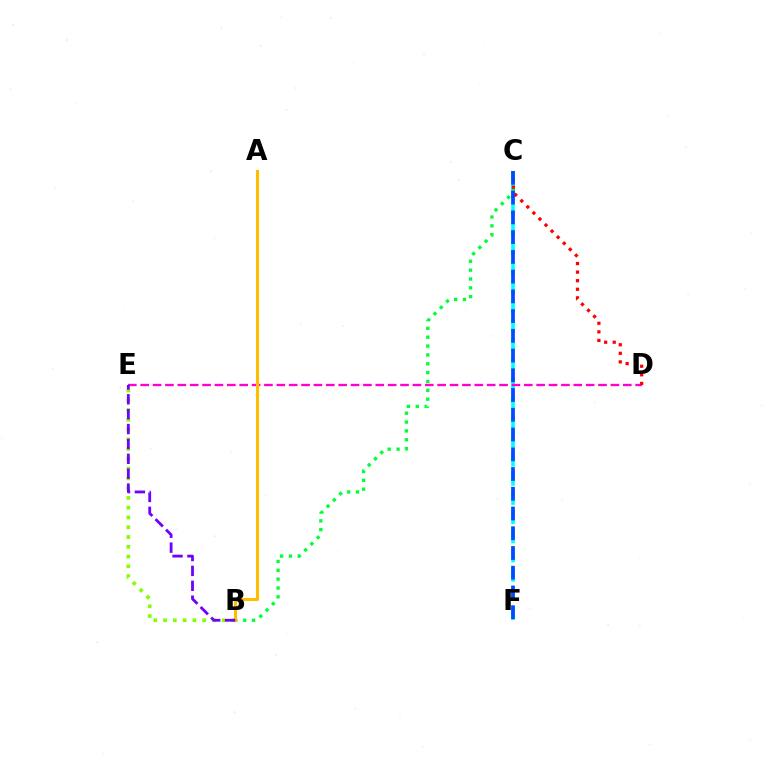{('C', 'F'): [{'color': '#00fff6', 'line_style': 'dashed', 'thickness': 2.61}, {'color': '#004bff', 'line_style': 'dashed', 'thickness': 2.68}], ('B', 'E'): [{'color': '#84ff00', 'line_style': 'dotted', 'thickness': 2.65}, {'color': '#7200ff', 'line_style': 'dashed', 'thickness': 2.02}], ('D', 'E'): [{'color': '#ff00cf', 'line_style': 'dashed', 'thickness': 1.68}], ('B', 'C'): [{'color': '#00ff39', 'line_style': 'dotted', 'thickness': 2.4}], ('A', 'B'): [{'color': '#ffbd00', 'line_style': 'solid', 'thickness': 2.21}], ('C', 'D'): [{'color': '#ff0000', 'line_style': 'dotted', 'thickness': 2.33}]}